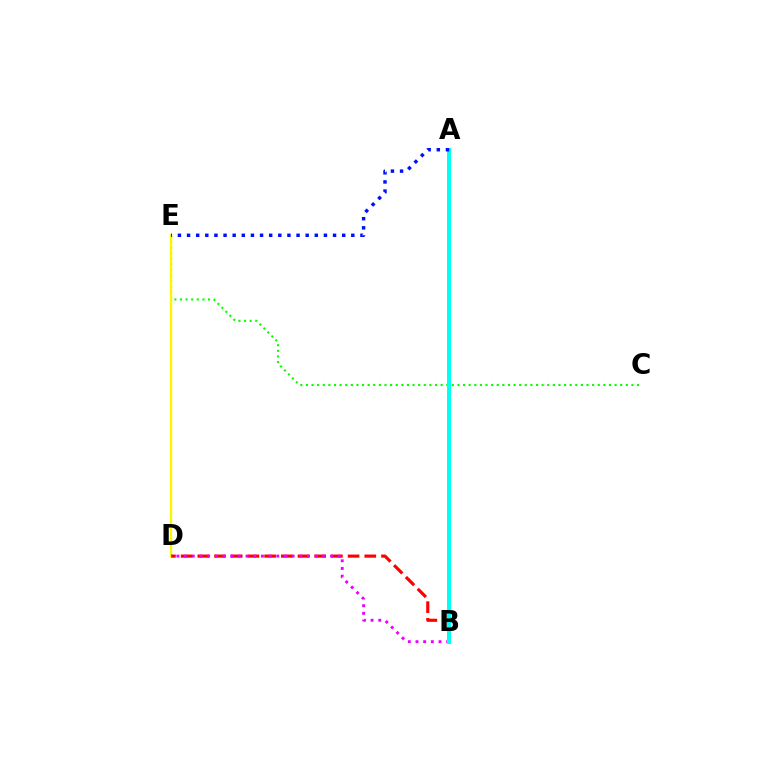{('C', 'E'): [{'color': '#08ff00', 'line_style': 'dotted', 'thickness': 1.52}], ('D', 'E'): [{'color': '#fcf500', 'line_style': 'solid', 'thickness': 1.7}], ('B', 'D'): [{'color': '#ff0000', 'line_style': 'dashed', 'thickness': 2.27}, {'color': '#ee00ff', 'line_style': 'dotted', 'thickness': 2.09}], ('A', 'B'): [{'color': '#00fff6', 'line_style': 'solid', 'thickness': 2.87}], ('A', 'E'): [{'color': '#0010ff', 'line_style': 'dotted', 'thickness': 2.48}]}